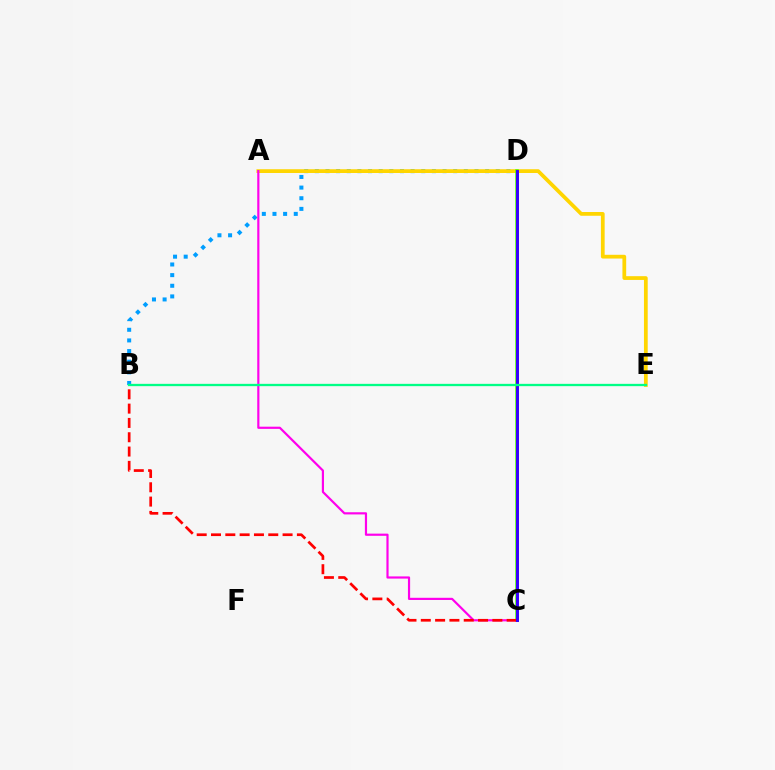{('B', 'D'): [{'color': '#009eff', 'line_style': 'dotted', 'thickness': 2.89}], ('A', 'E'): [{'color': '#ffd500', 'line_style': 'solid', 'thickness': 2.7}], ('C', 'D'): [{'color': '#4fff00', 'line_style': 'solid', 'thickness': 2.53}, {'color': '#3700ff', 'line_style': 'solid', 'thickness': 2.12}], ('A', 'C'): [{'color': '#ff00ed', 'line_style': 'solid', 'thickness': 1.57}], ('B', 'C'): [{'color': '#ff0000', 'line_style': 'dashed', 'thickness': 1.94}], ('B', 'E'): [{'color': '#00ff86', 'line_style': 'solid', 'thickness': 1.66}]}